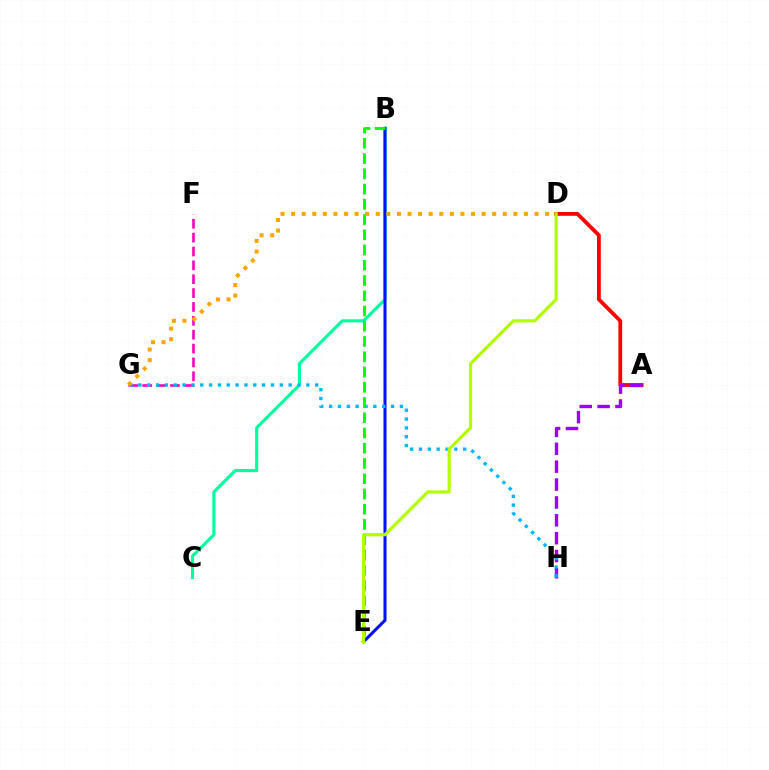{('A', 'D'): [{'color': '#ff0000', 'line_style': 'solid', 'thickness': 2.73}], ('B', 'C'): [{'color': '#00ff9d', 'line_style': 'solid', 'thickness': 2.24}], ('B', 'E'): [{'color': '#0010ff', 'line_style': 'solid', 'thickness': 2.19}, {'color': '#08ff00', 'line_style': 'dashed', 'thickness': 2.07}], ('F', 'G'): [{'color': '#ff00bd', 'line_style': 'dashed', 'thickness': 1.88}], ('A', 'H'): [{'color': '#9b00ff', 'line_style': 'dashed', 'thickness': 2.43}], ('G', 'H'): [{'color': '#00b5ff', 'line_style': 'dotted', 'thickness': 2.4}], ('D', 'E'): [{'color': '#b3ff00', 'line_style': 'solid', 'thickness': 2.3}], ('D', 'G'): [{'color': '#ffa500', 'line_style': 'dotted', 'thickness': 2.88}]}